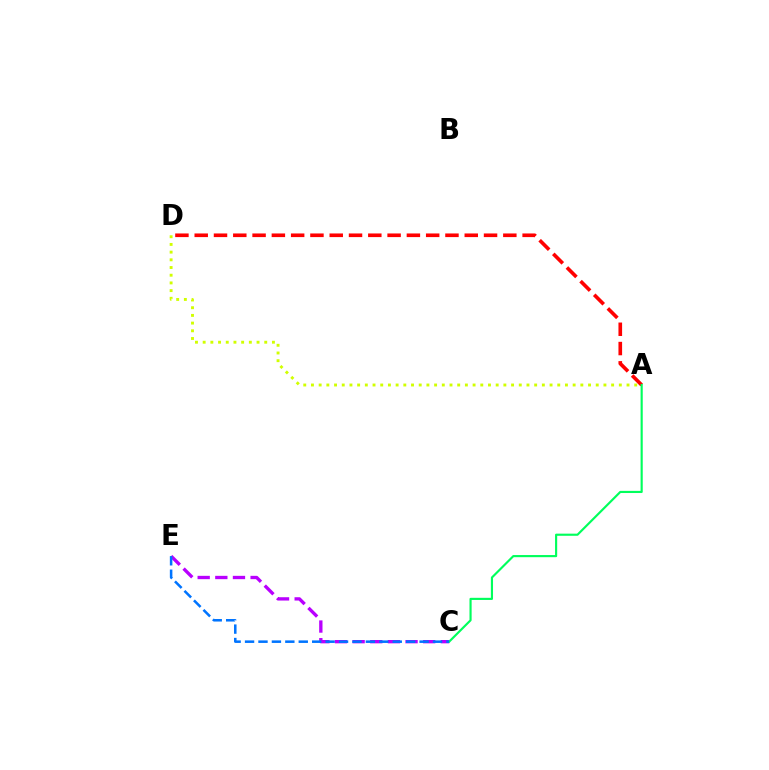{('A', 'D'): [{'color': '#d1ff00', 'line_style': 'dotted', 'thickness': 2.09}, {'color': '#ff0000', 'line_style': 'dashed', 'thickness': 2.62}], ('C', 'E'): [{'color': '#b900ff', 'line_style': 'dashed', 'thickness': 2.4}, {'color': '#0074ff', 'line_style': 'dashed', 'thickness': 1.82}], ('A', 'C'): [{'color': '#00ff5c', 'line_style': 'solid', 'thickness': 1.55}]}